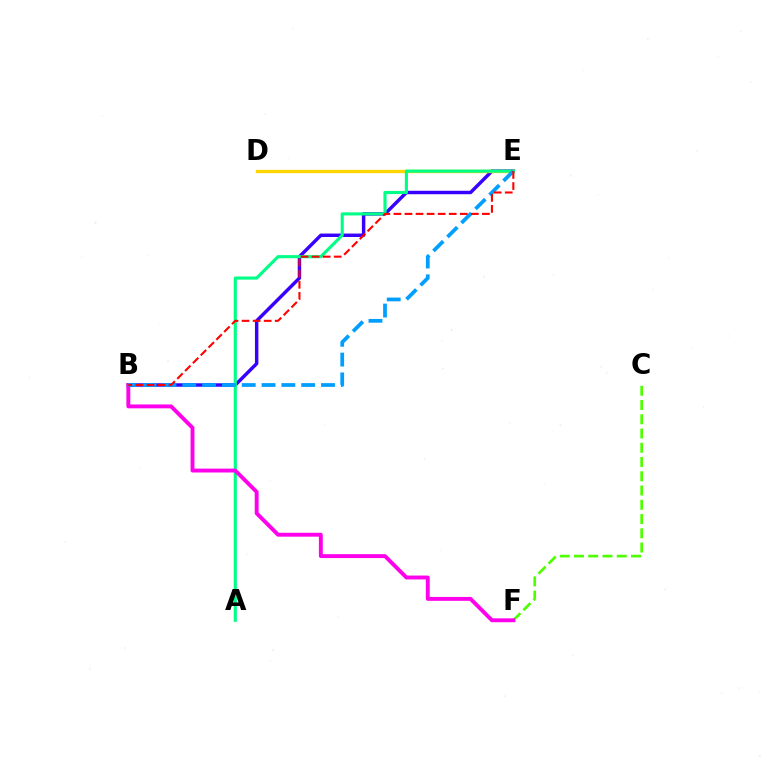{('C', 'F'): [{'color': '#4fff00', 'line_style': 'dashed', 'thickness': 1.94}], ('B', 'E'): [{'color': '#3700ff', 'line_style': 'solid', 'thickness': 2.48}, {'color': '#009eff', 'line_style': 'dashed', 'thickness': 2.69}, {'color': '#ff0000', 'line_style': 'dashed', 'thickness': 1.5}], ('D', 'E'): [{'color': '#ffd500', 'line_style': 'solid', 'thickness': 2.41}], ('A', 'E'): [{'color': '#00ff86', 'line_style': 'solid', 'thickness': 2.25}], ('B', 'F'): [{'color': '#ff00ed', 'line_style': 'solid', 'thickness': 2.8}]}